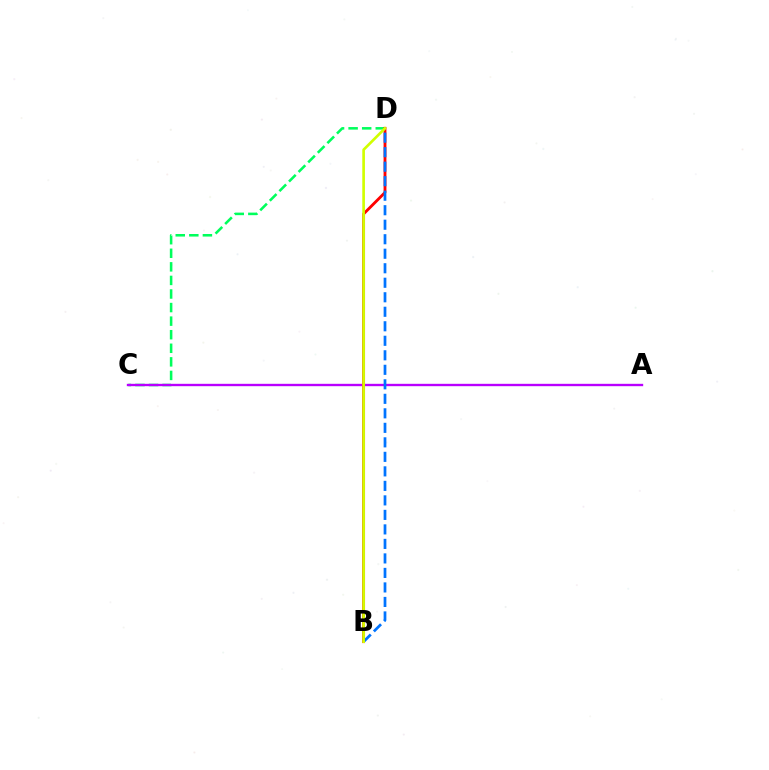{('C', 'D'): [{'color': '#00ff5c', 'line_style': 'dashed', 'thickness': 1.84}], ('A', 'C'): [{'color': '#b900ff', 'line_style': 'solid', 'thickness': 1.71}], ('B', 'D'): [{'color': '#ff0000', 'line_style': 'solid', 'thickness': 2.05}, {'color': '#0074ff', 'line_style': 'dashed', 'thickness': 1.97}, {'color': '#d1ff00', 'line_style': 'solid', 'thickness': 1.91}]}